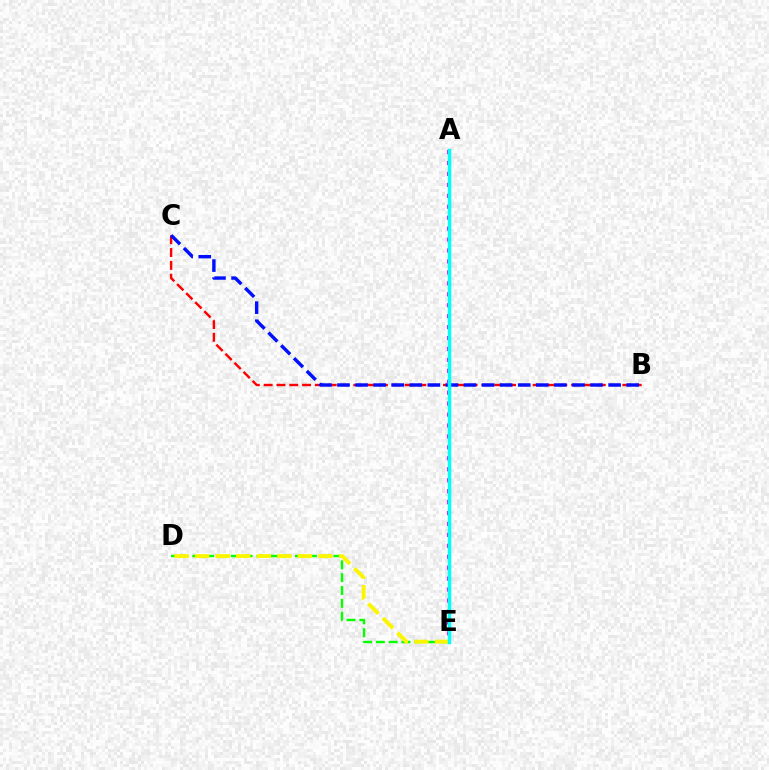{('D', 'E'): [{'color': '#08ff00', 'line_style': 'dashed', 'thickness': 1.74}, {'color': '#fcf500', 'line_style': 'dashed', 'thickness': 2.79}], ('B', 'C'): [{'color': '#ff0000', 'line_style': 'dashed', 'thickness': 1.74}, {'color': '#0010ff', 'line_style': 'dashed', 'thickness': 2.46}], ('A', 'E'): [{'color': '#ee00ff', 'line_style': 'dotted', 'thickness': 2.97}, {'color': '#00fff6', 'line_style': 'solid', 'thickness': 2.48}]}